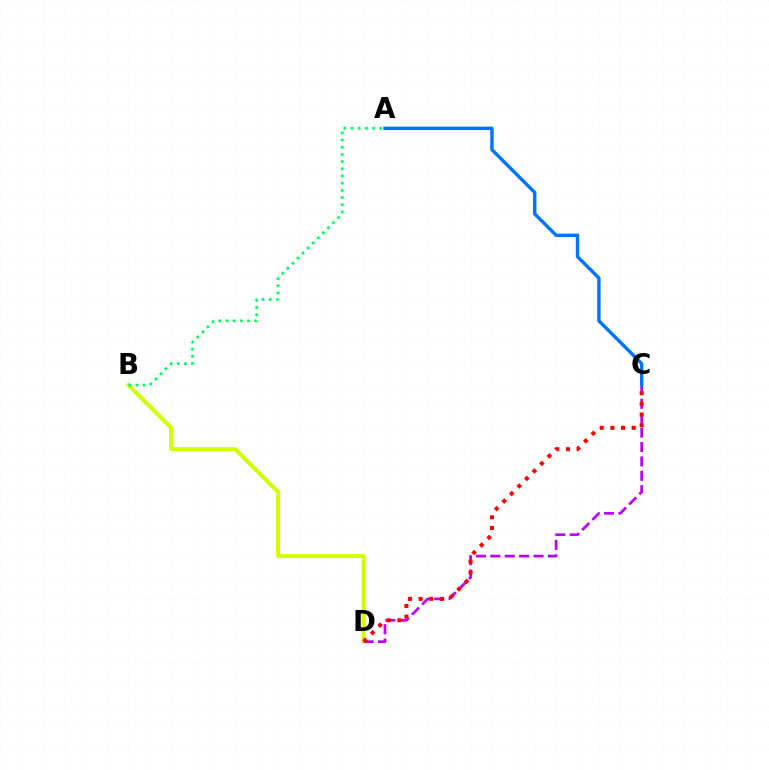{('B', 'D'): [{'color': '#d1ff00', 'line_style': 'solid', 'thickness': 2.88}], ('C', 'D'): [{'color': '#b900ff', 'line_style': 'dashed', 'thickness': 1.96}, {'color': '#ff0000', 'line_style': 'dotted', 'thickness': 2.89}], ('A', 'C'): [{'color': '#0074ff', 'line_style': 'solid', 'thickness': 2.45}], ('A', 'B'): [{'color': '#00ff5c', 'line_style': 'dotted', 'thickness': 1.95}]}